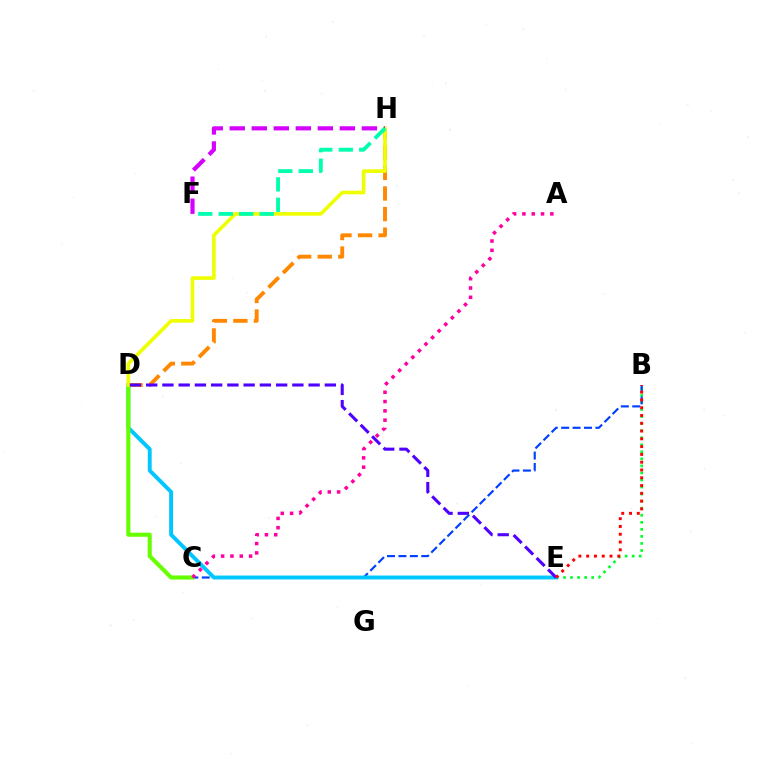{('B', 'E'): [{'color': '#00ff27', 'line_style': 'dotted', 'thickness': 1.92}, {'color': '#ff0000', 'line_style': 'dotted', 'thickness': 2.12}], ('B', 'C'): [{'color': '#003fff', 'line_style': 'dashed', 'thickness': 1.55}], ('D', 'E'): [{'color': '#00c7ff', 'line_style': 'solid', 'thickness': 2.81}, {'color': '#4f00ff', 'line_style': 'dashed', 'thickness': 2.21}], ('D', 'H'): [{'color': '#ff8800', 'line_style': 'dashed', 'thickness': 2.79}, {'color': '#eeff00', 'line_style': 'solid', 'thickness': 2.61}], ('C', 'D'): [{'color': '#66ff00', 'line_style': 'solid', 'thickness': 2.95}], ('A', 'C'): [{'color': '#ff00a0', 'line_style': 'dotted', 'thickness': 2.53}], ('F', 'H'): [{'color': '#d600ff', 'line_style': 'dashed', 'thickness': 2.99}, {'color': '#00ffaf', 'line_style': 'dashed', 'thickness': 2.78}]}